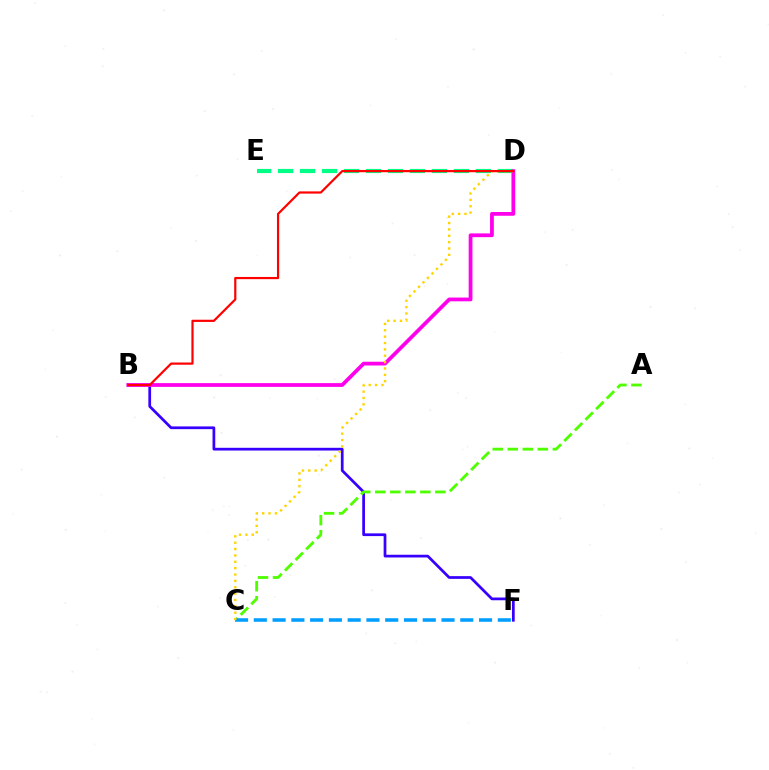{('B', 'F'): [{'color': '#3700ff', 'line_style': 'solid', 'thickness': 1.97}], ('D', 'E'): [{'color': '#00ff86', 'line_style': 'dashed', 'thickness': 2.98}], ('A', 'C'): [{'color': '#4fff00', 'line_style': 'dashed', 'thickness': 2.04}], ('C', 'F'): [{'color': '#009eff', 'line_style': 'dashed', 'thickness': 2.55}], ('B', 'D'): [{'color': '#ff00ed', 'line_style': 'solid', 'thickness': 2.71}, {'color': '#ff0000', 'line_style': 'solid', 'thickness': 1.58}], ('C', 'D'): [{'color': '#ffd500', 'line_style': 'dotted', 'thickness': 1.73}]}